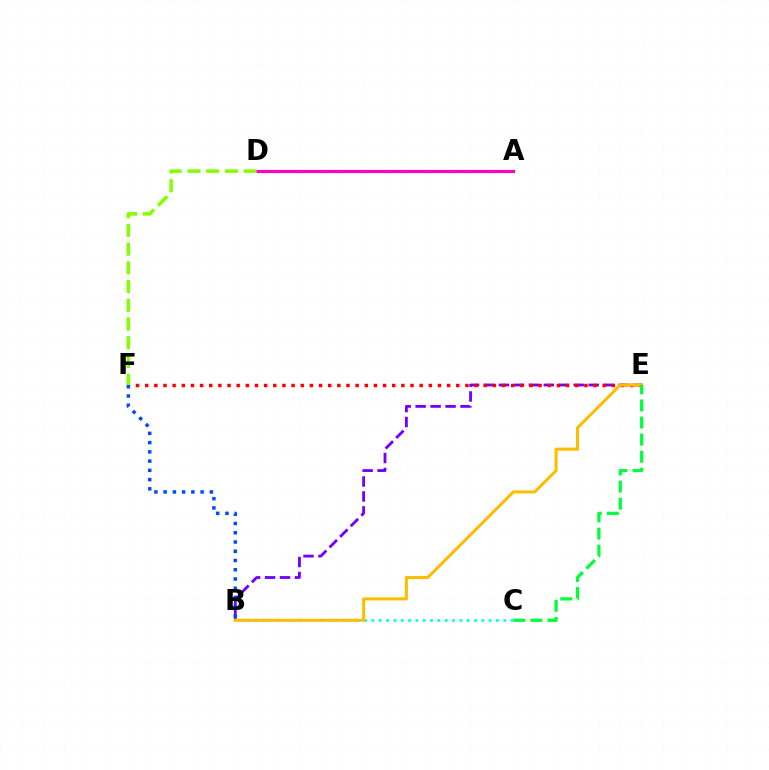{('B', 'E'): [{'color': '#7200ff', 'line_style': 'dashed', 'thickness': 2.03}, {'color': '#ffbd00', 'line_style': 'solid', 'thickness': 2.2}], ('A', 'D'): [{'color': '#ff00cf', 'line_style': 'solid', 'thickness': 2.26}], ('E', 'F'): [{'color': '#ff0000', 'line_style': 'dotted', 'thickness': 2.49}], ('B', 'C'): [{'color': '#00fff6', 'line_style': 'dotted', 'thickness': 1.99}], ('D', 'F'): [{'color': '#84ff00', 'line_style': 'dashed', 'thickness': 2.54}], ('C', 'E'): [{'color': '#00ff39', 'line_style': 'dashed', 'thickness': 2.32}], ('B', 'F'): [{'color': '#004bff', 'line_style': 'dotted', 'thickness': 2.51}]}